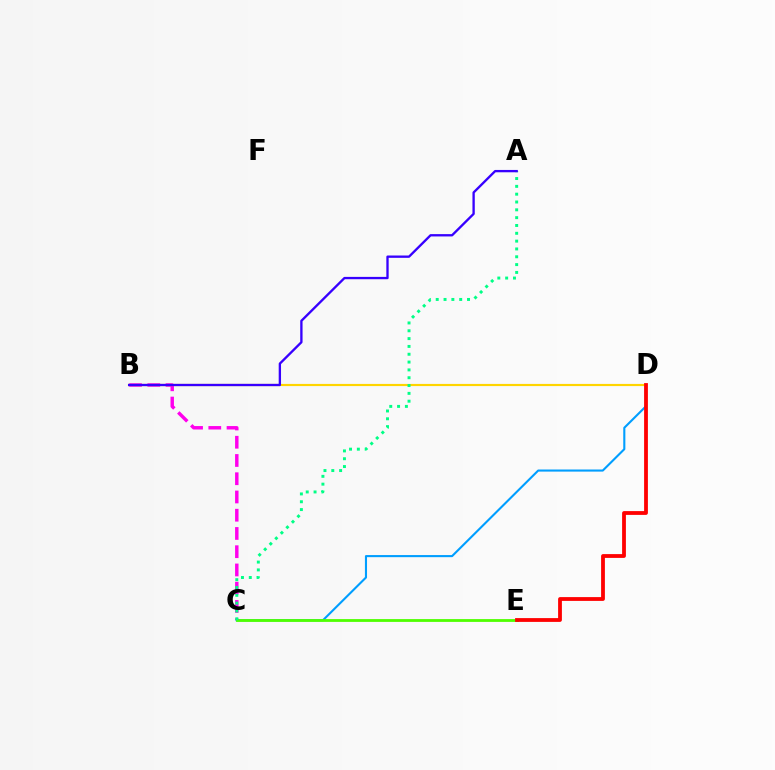{('B', 'C'): [{'color': '#ff00ed', 'line_style': 'dashed', 'thickness': 2.48}], ('B', 'D'): [{'color': '#ffd500', 'line_style': 'solid', 'thickness': 1.56}], ('C', 'D'): [{'color': '#009eff', 'line_style': 'solid', 'thickness': 1.51}], ('C', 'E'): [{'color': '#4fff00', 'line_style': 'solid', 'thickness': 2.02}], ('A', 'C'): [{'color': '#00ff86', 'line_style': 'dotted', 'thickness': 2.13}], ('D', 'E'): [{'color': '#ff0000', 'line_style': 'solid', 'thickness': 2.73}], ('A', 'B'): [{'color': '#3700ff', 'line_style': 'solid', 'thickness': 1.68}]}